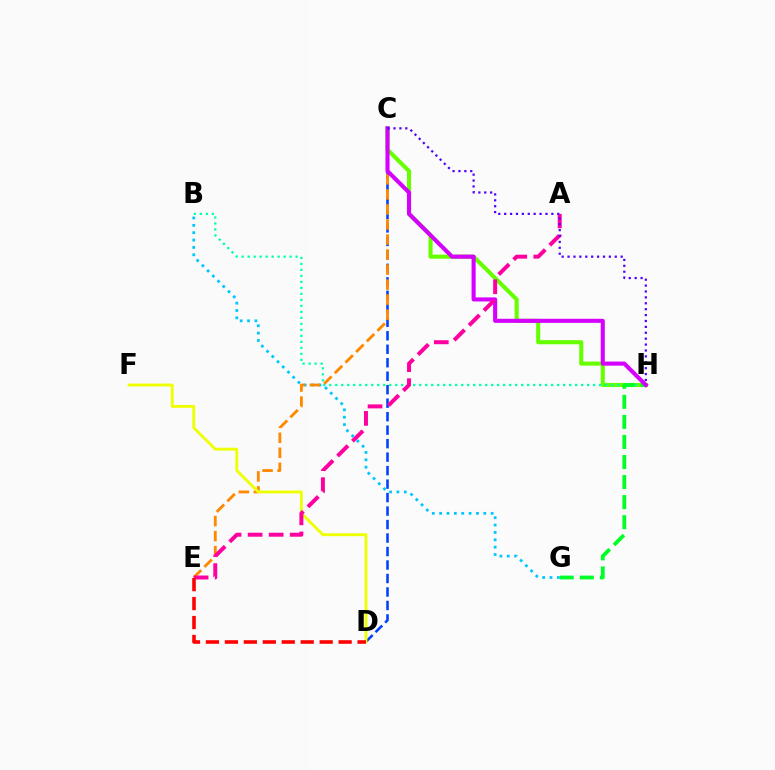{('C', 'H'): [{'color': '#66ff00', 'line_style': 'solid', 'thickness': 2.94}, {'color': '#d600ff', 'line_style': 'solid', 'thickness': 2.94}, {'color': '#4f00ff', 'line_style': 'dotted', 'thickness': 1.6}], ('B', 'G'): [{'color': '#00c7ff', 'line_style': 'dotted', 'thickness': 2.0}], ('C', 'D'): [{'color': '#003fff', 'line_style': 'dashed', 'thickness': 1.83}], ('C', 'E'): [{'color': '#ff8800', 'line_style': 'dashed', 'thickness': 2.04}], ('D', 'F'): [{'color': '#eeff00', 'line_style': 'solid', 'thickness': 2.05}], ('B', 'H'): [{'color': '#00ffaf', 'line_style': 'dotted', 'thickness': 1.63}], ('G', 'H'): [{'color': '#00ff27', 'line_style': 'dashed', 'thickness': 2.73}], ('A', 'E'): [{'color': '#ff00a0', 'line_style': 'dashed', 'thickness': 2.86}], ('D', 'E'): [{'color': '#ff0000', 'line_style': 'dashed', 'thickness': 2.58}]}